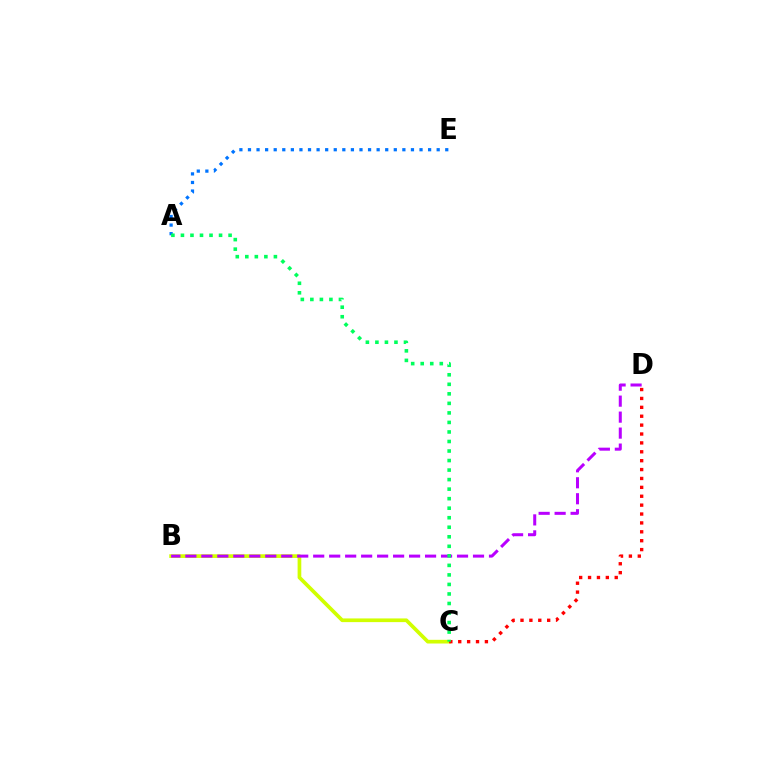{('B', 'C'): [{'color': '#d1ff00', 'line_style': 'solid', 'thickness': 2.66}], ('B', 'D'): [{'color': '#b900ff', 'line_style': 'dashed', 'thickness': 2.17}], ('A', 'E'): [{'color': '#0074ff', 'line_style': 'dotted', 'thickness': 2.33}], ('C', 'D'): [{'color': '#ff0000', 'line_style': 'dotted', 'thickness': 2.42}], ('A', 'C'): [{'color': '#00ff5c', 'line_style': 'dotted', 'thickness': 2.59}]}